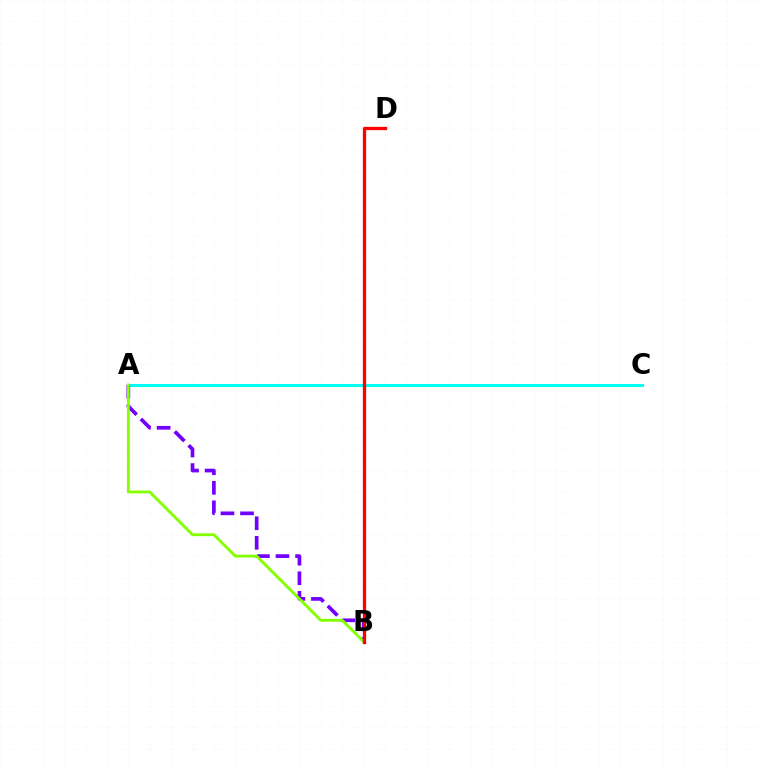{('A', 'C'): [{'color': '#00fff6', 'line_style': 'solid', 'thickness': 2.21}], ('A', 'B'): [{'color': '#7200ff', 'line_style': 'dashed', 'thickness': 2.66}, {'color': '#84ff00', 'line_style': 'solid', 'thickness': 2.06}], ('B', 'D'): [{'color': '#ff0000', 'line_style': 'solid', 'thickness': 2.38}]}